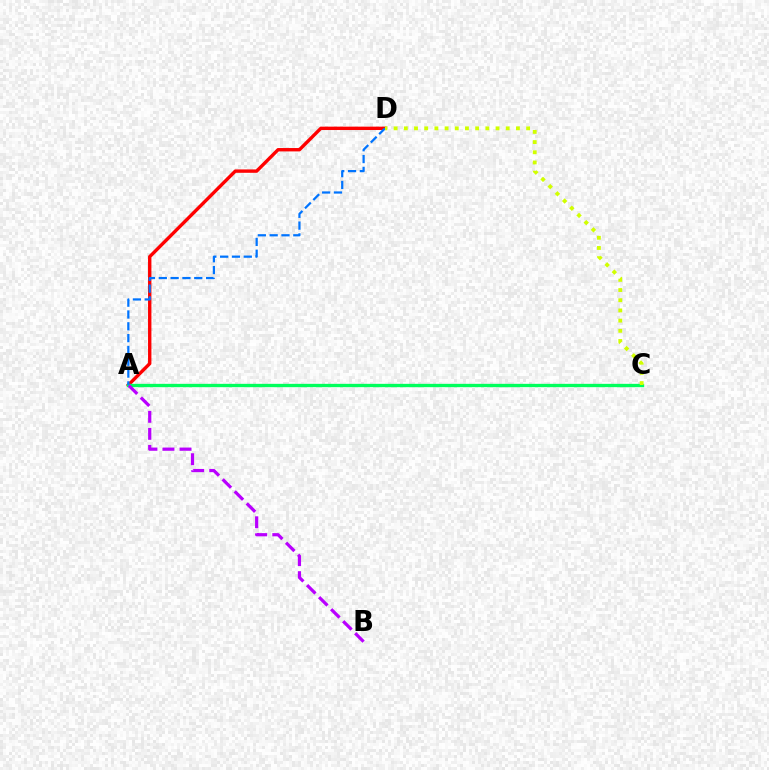{('A', 'D'): [{'color': '#ff0000', 'line_style': 'solid', 'thickness': 2.43}, {'color': '#0074ff', 'line_style': 'dashed', 'thickness': 1.61}], ('A', 'C'): [{'color': '#00ff5c', 'line_style': 'solid', 'thickness': 2.4}], ('A', 'B'): [{'color': '#b900ff', 'line_style': 'dashed', 'thickness': 2.31}], ('C', 'D'): [{'color': '#d1ff00', 'line_style': 'dotted', 'thickness': 2.77}]}